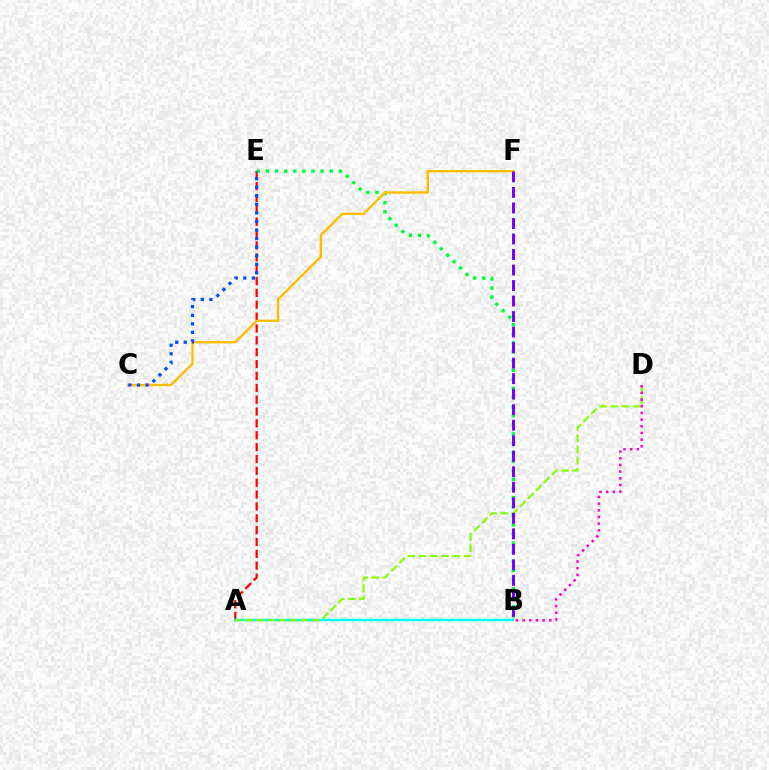{('A', 'E'): [{'color': '#ff0000', 'line_style': 'dashed', 'thickness': 1.61}], ('B', 'E'): [{'color': '#00ff39', 'line_style': 'dotted', 'thickness': 2.47}], ('A', 'B'): [{'color': '#00fff6', 'line_style': 'solid', 'thickness': 1.79}], ('A', 'D'): [{'color': '#84ff00', 'line_style': 'dashed', 'thickness': 1.52}], ('B', 'D'): [{'color': '#ff00cf', 'line_style': 'dotted', 'thickness': 1.81}], ('C', 'F'): [{'color': '#ffbd00', 'line_style': 'solid', 'thickness': 1.72}], ('C', 'E'): [{'color': '#004bff', 'line_style': 'dotted', 'thickness': 2.32}], ('B', 'F'): [{'color': '#7200ff', 'line_style': 'dashed', 'thickness': 2.11}]}